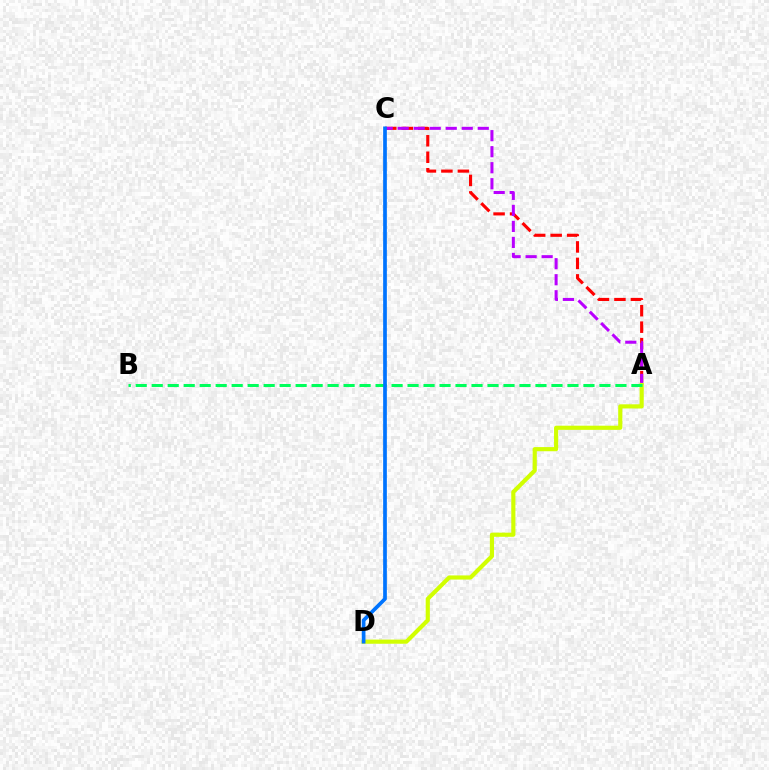{('A', 'C'): [{'color': '#ff0000', 'line_style': 'dashed', 'thickness': 2.24}, {'color': '#b900ff', 'line_style': 'dashed', 'thickness': 2.18}], ('A', 'D'): [{'color': '#d1ff00', 'line_style': 'solid', 'thickness': 2.99}], ('A', 'B'): [{'color': '#00ff5c', 'line_style': 'dashed', 'thickness': 2.17}], ('C', 'D'): [{'color': '#0074ff', 'line_style': 'solid', 'thickness': 2.67}]}